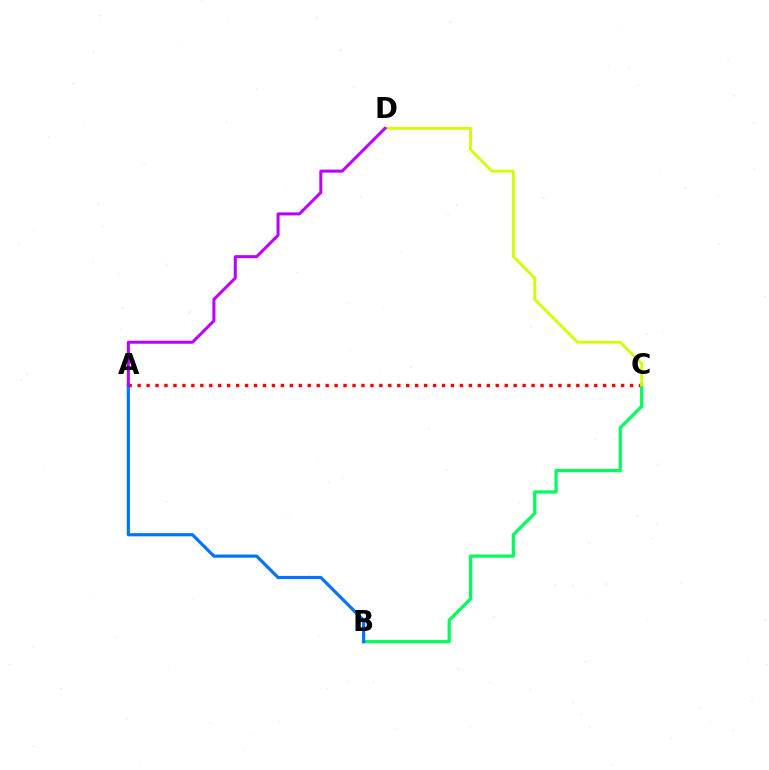{('A', 'C'): [{'color': '#ff0000', 'line_style': 'dotted', 'thickness': 2.43}], ('B', 'C'): [{'color': '#00ff5c', 'line_style': 'solid', 'thickness': 2.32}], ('A', 'B'): [{'color': '#0074ff', 'line_style': 'solid', 'thickness': 2.29}], ('C', 'D'): [{'color': '#d1ff00', 'line_style': 'solid', 'thickness': 2.03}], ('A', 'D'): [{'color': '#b900ff', 'line_style': 'solid', 'thickness': 2.17}]}